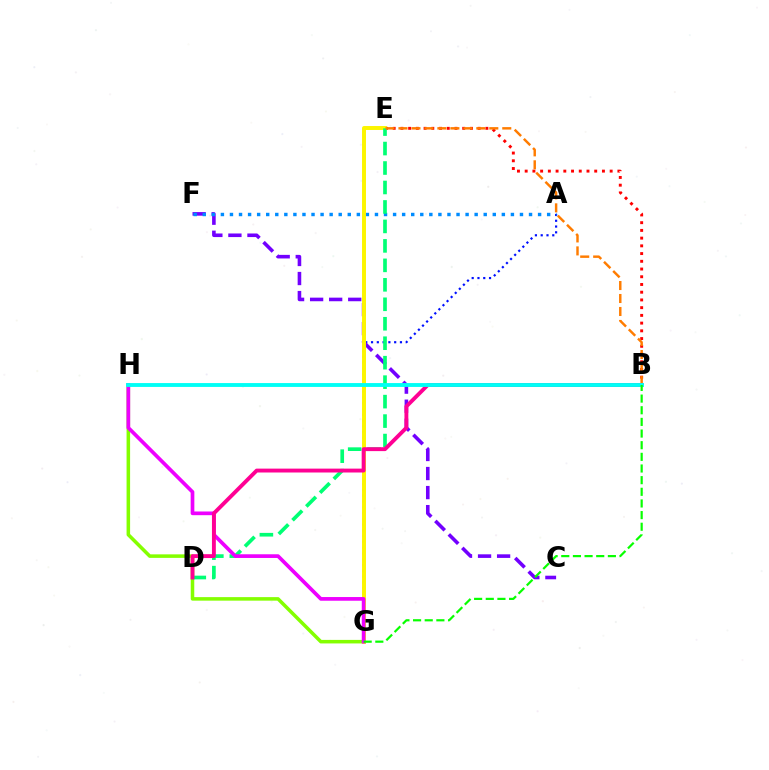{('B', 'E'): [{'color': '#ff0000', 'line_style': 'dotted', 'thickness': 2.1}, {'color': '#ff7c00', 'line_style': 'dashed', 'thickness': 1.76}], ('A', 'G'): [{'color': '#0010ff', 'line_style': 'dotted', 'thickness': 1.57}], ('C', 'F'): [{'color': '#7200ff', 'line_style': 'dashed', 'thickness': 2.59}], ('G', 'H'): [{'color': '#84ff00', 'line_style': 'solid', 'thickness': 2.54}, {'color': '#ee00ff', 'line_style': 'solid', 'thickness': 2.66}], ('A', 'F'): [{'color': '#008cff', 'line_style': 'dotted', 'thickness': 2.46}], ('E', 'G'): [{'color': '#fcf500', 'line_style': 'solid', 'thickness': 2.85}], ('D', 'E'): [{'color': '#00ff74', 'line_style': 'dashed', 'thickness': 2.64}], ('B', 'D'): [{'color': '#ff0094', 'line_style': 'solid', 'thickness': 2.79}], ('B', 'H'): [{'color': '#00fff6', 'line_style': 'solid', 'thickness': 2.78}], ('B', 'G'): [{'color': '#08ff00', 'line_style': 'dashed', 'thickness': 1.58}]}